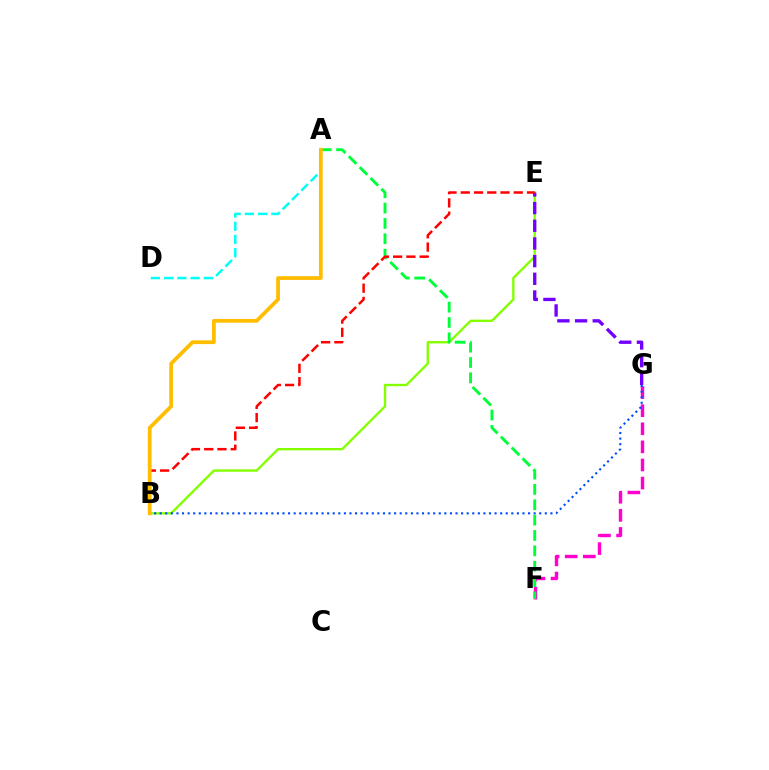{('B', 'E'): [{'color': '#84ff00', 'line_style': 'solid', 'thickness': 1.71}, {'color': '#ff0000', 'line_style': 'dashed', 'thickness': 1.8}], ('A', 'D'): [{'color': '#00fff6', 'line_style': 'dashed', 'thickness': 1.8}], ('F', 'G'): [{'color': '#ff00cf', 'line_style': 'dashed', 'thickness': 2.46}], ('A', 'F'): [{'color': '#00ff39', 'line_style': 'dashed', 'thickness': 2.09}], ('E', 'G'): [{'color': '#7200ff', 'line_style': 'dashed', 'thickness': 2.4}], ('B', 'G'): [{'color': '#004bff', 'line_style': 'dotted', 'thickness': 1.52}], ('A', 'B'): [{'color': '#ffbd00', 'line_style': 'solid', 'thickness': 2.7}]}